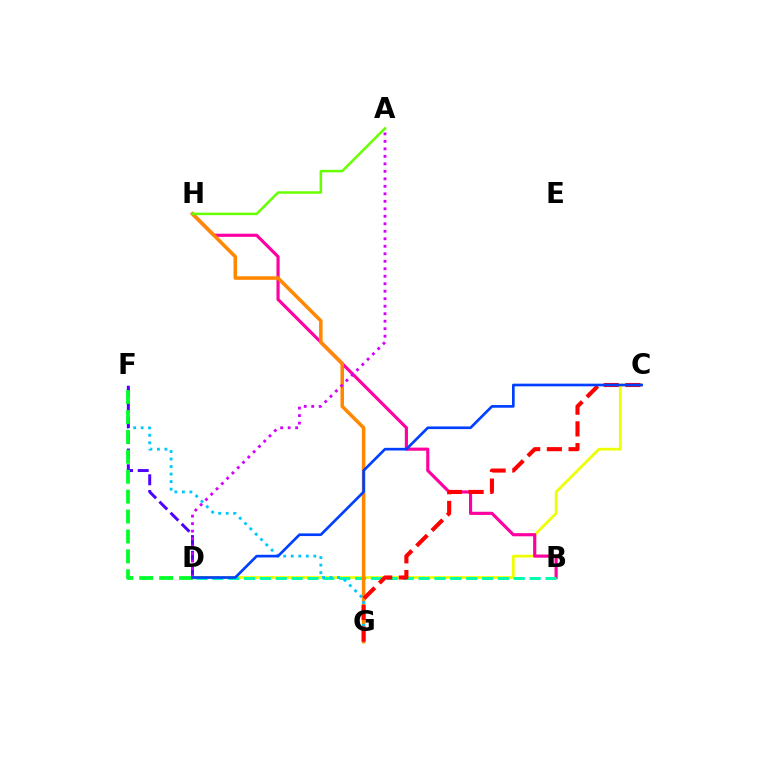{('C', 'D'): [{'color': '#eeff00', 'line_style': 'solid', 'thickness': 1.97}, {'color': '#003fff', 'line_style': 'solid', 'thickness': 1.92}], ('B', 'H'): [{'color': '#ff00a0', 'line_style': 'solid', 'thickness': 2.27}], ('B', 'D'): [{'color': '#00ffaf', 'line_style': 'dashed', 'thickness': 2.16}], ('G', 'H'): [{'color': '#ff8800', 'line_style': 'solid', 'thickness': 2.55}], ('A', 'H'): [{'color': '#66ff00', 'line_style': 'solid', 'thickness': 1.8}], ('F', 'G'): [{'color': '#00c7ff', 'line_style': 'dotted', 'thickness': 2.04}], ('D', 'F'): [{'color': '#4f00ff', 'line_style': 'dashed', 'thickness': 2.13}, {'color': '#00ff27', 'line_style': 'dashed', 'thickness': 2.71}], ('A', 'D'): [{'color': '#d600ff', 'line_style': 'dotted', 'thickness': 2.04}], ('C', 'G'): [{'color': '#ff0000', 'line_style': 'dashed', 'thickness': 2.95}]}